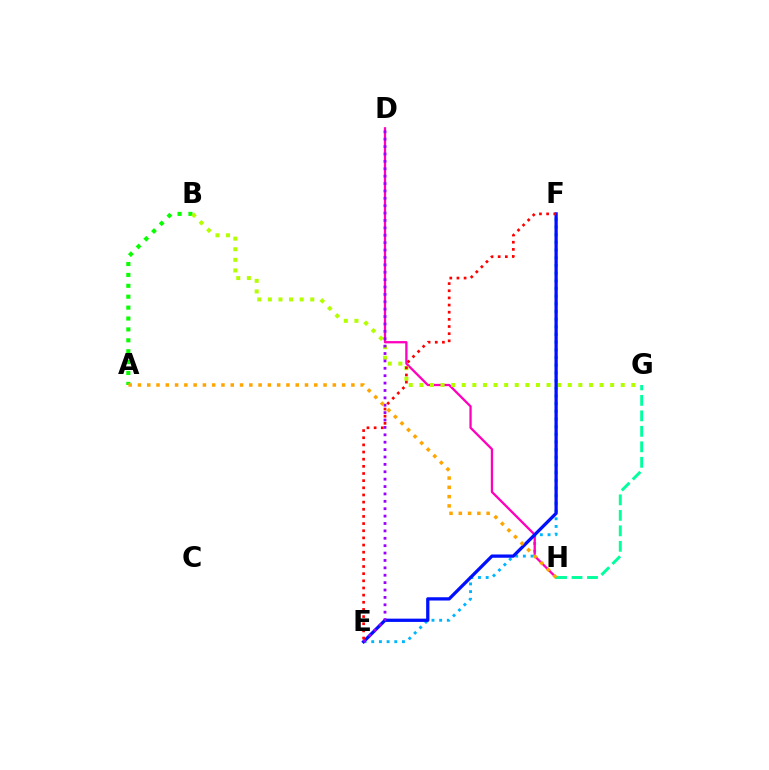{('E', 'F'): [{'color': '#00b5ff', 'line_style': 'dotted', 'thickness': 2.09}, {'color': '#0010ff', 'line_style': 'solid', 'thickness': 2.35}, {'color': '#ff0000', 'line_style': 'dotted', 'thickness': 1.94}], ('A', 'B'): [{'color': '#08ff00', 'line_style': 'dotted', 'thickness': 2.96}], ('D', 'H'): [{'color': '#ff00bd', 'line_style': 'solid', 'thickness': 1.65}], ('B', 'G'): [{'color': '#b3ff00', 'line_style': 'dotted', 'thickness': 2.88}], ('D', 'E'): [{'color': '#9b00ff', 'line_style': 'dotted', 'thickness': 2.01}], ('G', 'H'): [{'color': '#00ff9d', 'line_style': 'dashed', 'thickness': 2.1}], ('A', 'H'): [{'color': '#ffa500', 'line_style': 'dotted', 'thickness': 2.52}]}